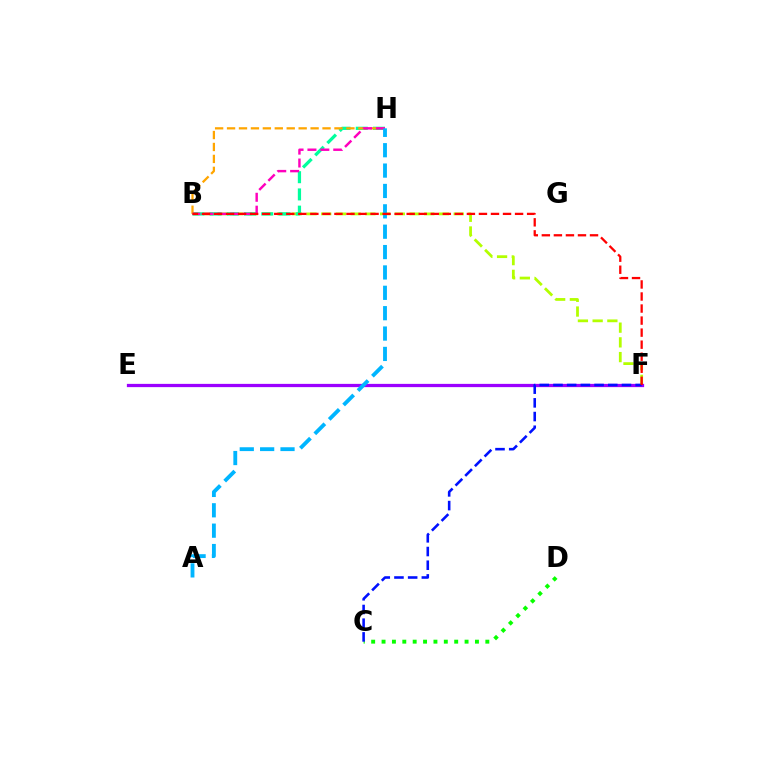{('B', 'F'): [{'color': '#b3ff00', 'line_style': 'dashed', 'thickness': 2.0}, {'color': '#ff0000', 'line_style': 'dashed', 'thickness': 1.64}], ('B', 'H'): [{'color': '#00ff9d', 'line_style': 'dashed', 'thickness': 2.34}, {'color': '#ffa500', 'line_style': 'dashed', 'thickness': 1.62}, {'color': '#ff00bd', 'line_style': 'dashed', 'thickness': 1.75}], ('E', 'F'): [{'color': '#9b00ff', 'line_style': 'solid', 'thickness': 2.34}], ('C', 'D'): [{'color': '#08ff00', 'line_style': 'dotted', 'thickness': 2.82}], ('C', 'F'): [{'color': '#0010ff', 'line_style': 'dashed', 'thickness': 1.86}], ('A', 'H'): [{'color': '#00b5ff', 'line_style': 'dashed', 'thickness': 2.77}]}